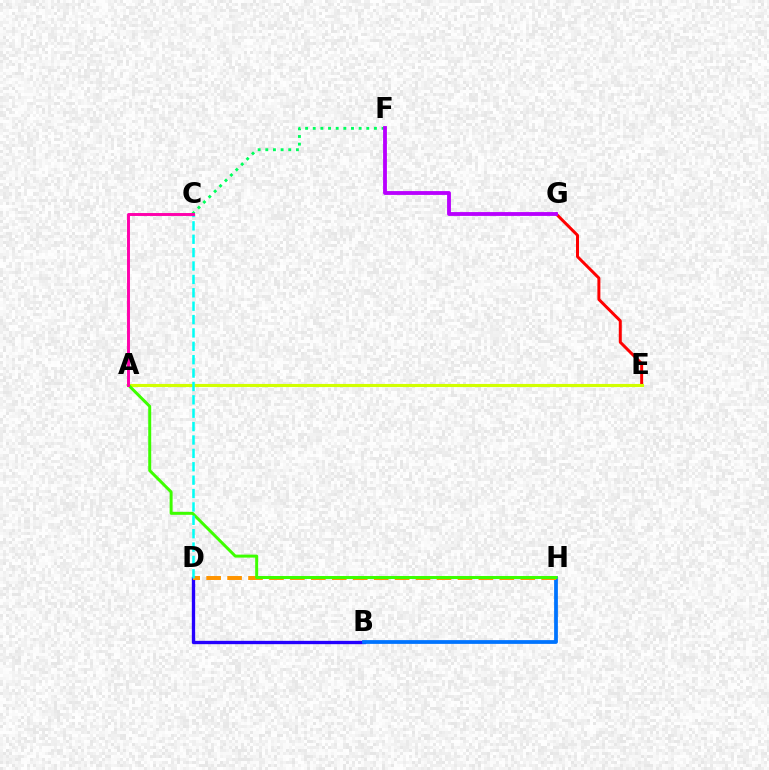{('C', 'F'): [{'color': '#00ff5c', 'line_style': 'dotted', 'thickness': 2.08}], ('E', 'G'): [{'color': '#ff0000', 'line_style': 'solid', 'thickness': 2.15}], ('A', 'E'): [{'color': '#d1ff00', 'line_style': 'solid', 'thickness': 2.24}], ('B', 'D'): [{'color': '#2500ff', 'line_style': 'solid', 'thickness': 2.4}], ('B', 'H'): [{'color': '#0074ff', 'line_style': 'solid', 'thickness': 2.71}], ('F', 'G'): [{'color': '#b900ff', 'line_style': 'solid', 'thickness': 2.76}], ('D', 'H'): [{'color': '#ff9400', 'line_style': 'dashed', 'thickness': 2.84}], ('A', 'H'): [{'color': '#3dff00', 'line_style': 'solid', 'thickness': 2.14}], ('C', 'D'): [{'color': '#00fff6', 'line_style': 'dashed', 'thickness': 1.82}], ('A', 'C'): [{'color': '#ff00ac', 'line_style': 'solid', 'thickness': 2.11}]}